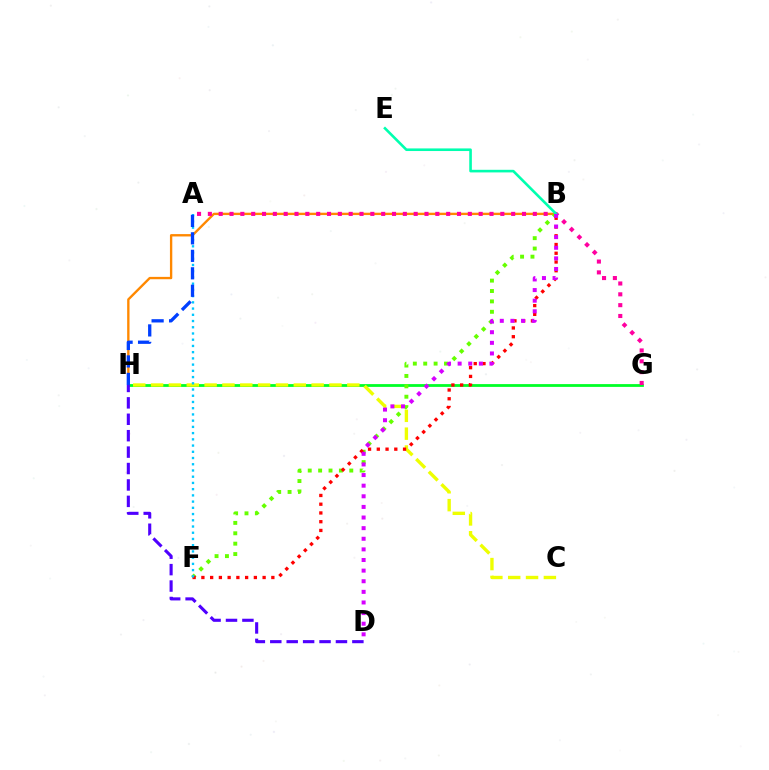{('B', 'H'): [{'color': '#ff8800', 'line_style': 'solid', 'thickness': 1.7}], ('G', 'H'): [{'color': '#00ff27', 'line_style': 'solid', 'thickness': 2.01}], ('B', 'F'): [{'color': '#66ff00', 'line_style': 'dotted', 'thickness': 2.82}, {'color': '#ff0000', 'line_style': 'dotted', 'thickness': 2.38}], ('A', 'G'): [{'color': '#ff00a0', 'line_style': 'dotted', 'thickness': 2.94}], ('C', 'H'): [{'color': '#eeff00', 'line_style': 'dashed', 'thickness': 2.42}], ('A', 'F'): [{'color': '#00c7ff', 'line_style': 'dotted', 'thickness': 1.69}], ('D', 'H'): [{'color': '#4f00ff', 'line_style': 'dashed', 'thickness': 2.23}], ('B', 'E'): [{'color': '#00ffaf', 'line_style': 'solid', 'thickness': 1.88}], ('A', 'H'): [{'color': '#003fff', 'line_style': 'dashed', 'thickness': 2.37}], ('B', 'D'): [{'color': '#d600ff', 'line_style': 'dotted', 'thickness': 2.88}]}